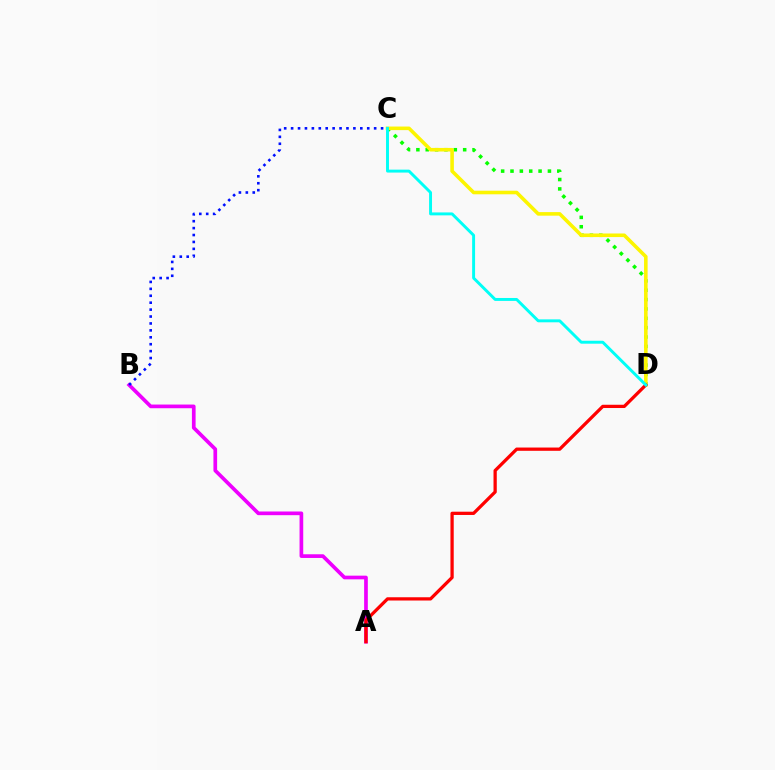{('C', 'D'): [{'color': '#08ff00', 'line_style': 'dotted', 'thickness': 2.54}, {'color': '#fcf500', 'line_style': 'solid', 'thickness': 2.58}, {'color': '#00fff6', 'line_style': 'solid', 'thickness': 2.11}], ('A', 'B'): [{'color': '#ee00ff', 'line_style': 'solid', 'thickness': 2.65}], ('A', 'D'): [{'color': '#ff0000', 'line_style': 'solid', 'thickness': 2.35}], ('B', 'C'): [{'color': '#0010ff', 'line_style': 'dotted', 'thickness': 1.88}]}